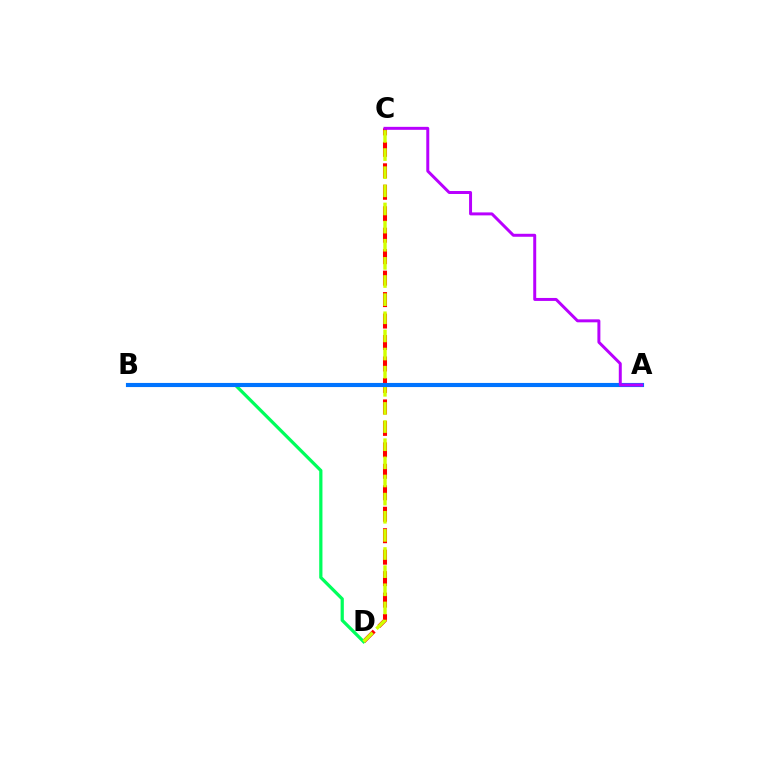{('C', 'D'): [{'color': '#ff0000', 'line_style': 'dashed', 'thickness': 2.92}, {'color': '#d1ff00', 'line_style': 'dashed', 'thickness': 2.46}], ('B', 'D'): [{'color': '#00ff5c', 'line_style': 'solid', 'thickness': 2.33}], ('A', 'B'): [{'color': '#0074ff', 'line_style': 'solid', 'thickness': 2.97}], ('A', 'C'): [{'color': '#b900ff', 'line_style': 'solid', 'thickness': 2.14}]}